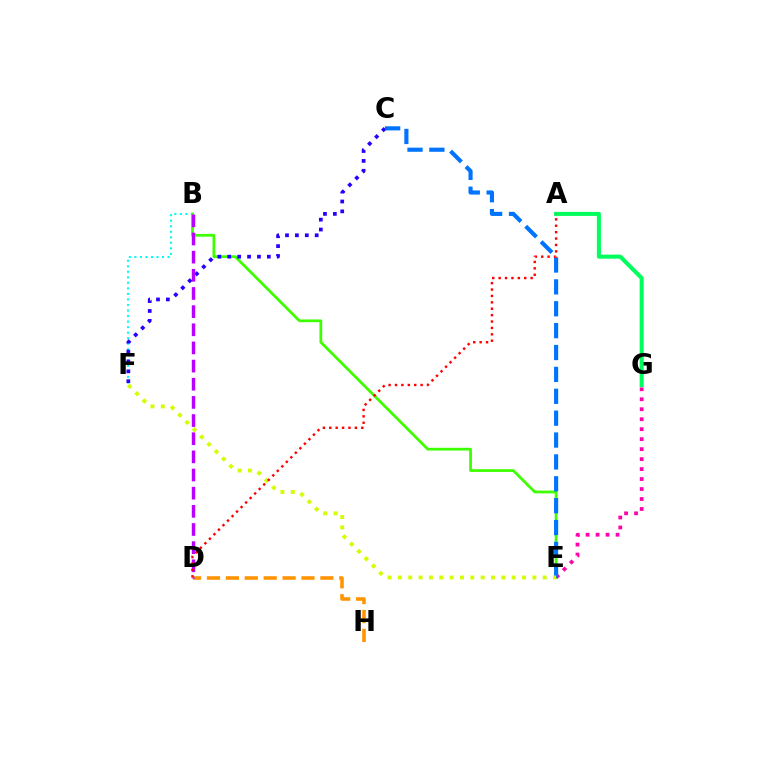{('B', 'F'): [{'color': '#00fff6', 'line_style': 'dotted', 'thickness': 1.5}], ('B', 'E'): [{'color': '#3dff00', 'line_style': 'solid', 'thickness': 1.99}], ('D', 'H'): [{'color': '#ff9400', 'line_style': 'dashed', 'thickness': 2.57}], ('C', 'F'): [{'color': '#2500ff', 'line_style': 'dotted', 'thickness': 2.69}], ('E', 'G'): [{'color': '#ff00ac', 'line_style': 'dotted', 'thickness': 2.71}], ('B', 'D'): [{'color': '#b900ff', 'line_style': 'dashed', 'thickness': 2.47}], ('C', 'E'): [{'color': '#0074ff', 'line_style': 'dashed', 'thickness': 2.97}], ('A', 'G'): [{'color': '#00ff5c', 'line_style': 'solid', 'thickness': 2.91}], ('E', 'F'): [{'color': '#d1ff00', 'line_style': 'dotted', 'thickness': 2.81}], ('A', 'D'): [{'color': '#ff0000', 'line_style': 'dotted', 'thickness': 1.74}]}